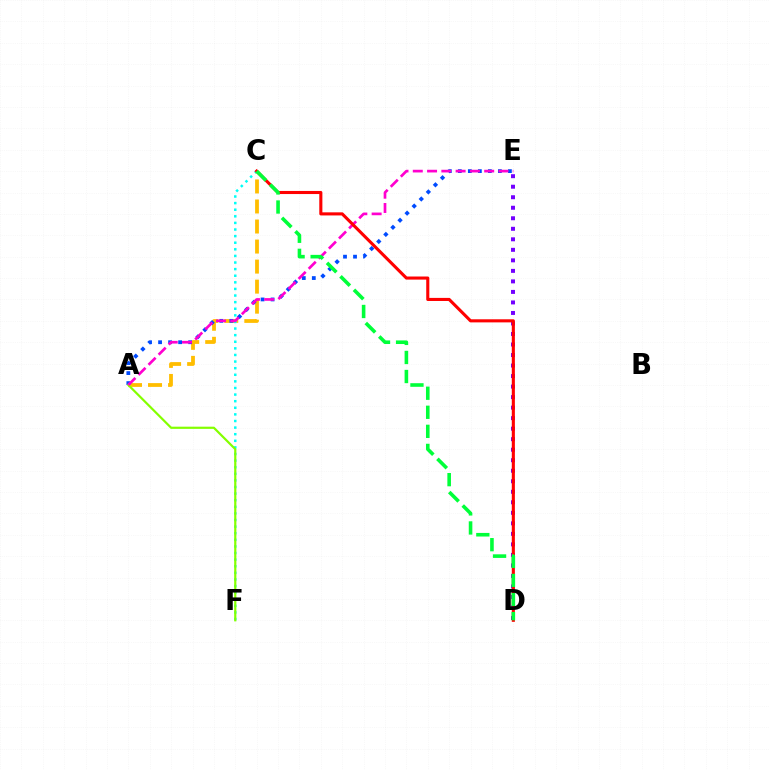{('A', 'C'): [{'color': '#ffbd00', 'line_style': 'dashed', 'thickness': 2.72}], ('C', 'F'): [{'color': '#00fff6', 'line_style': 'dotted', 'thickness': 1.79}], ('A', 'E'): [{'color': '#004bff', 'line_style': 'dotted', 'thickness': 2.72}, {'color': '#ff00cf', 'line_style': 'dashed', 'thickness': 1.94}], ('A', 'F'): [{'color': '#84ff00', 'line_style': 'solid', 'thickness': 1.58}], ('D', 'E'): [{'color': '#7200ff', 'line_style': 'dotted', 'thickness': 2.86}], ('C', 'D'): [{'color': '#ff0000', 'line_style': 'solid', 'thickness': 2.23}, {'color': '#00ff39', 'line_style': 'dashed', 'thickness': 2.59}]}